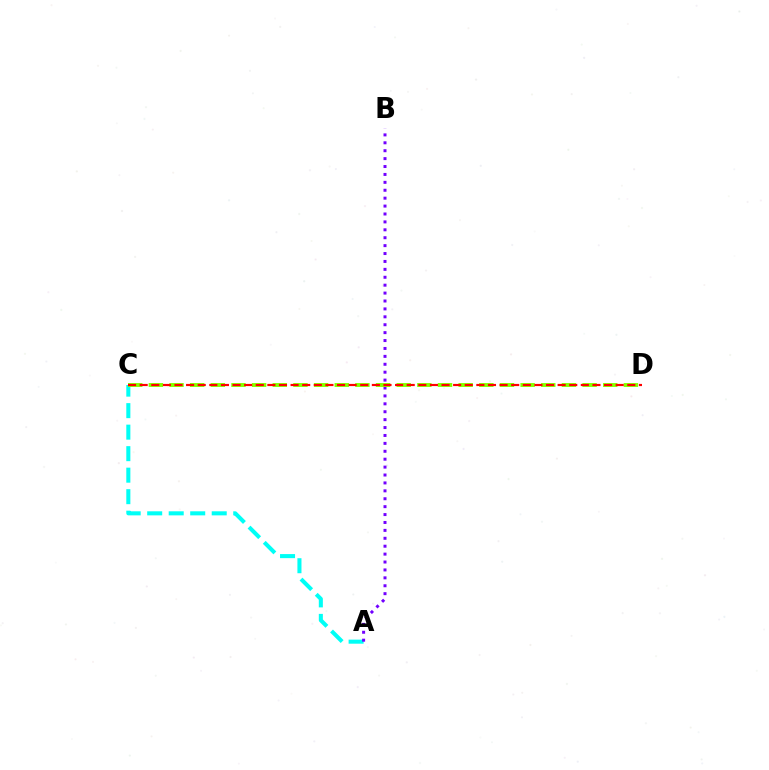{('A', 'C'): [{'color': '#00fff6', 'line_style': 'dashed', 'thickness': 2.92}], ('A', 'B'): [{'color': '#7200ff', 'line_style': 'dotted', 'thickness': 2.15}], ('C', 'D'): [{'color': '#84ff00', 'line_style': 'dashed', 'thickness': 2.81}, {'color': '#ff0000', 'line_style': 'dashed', 'thickness': 1.58}]}